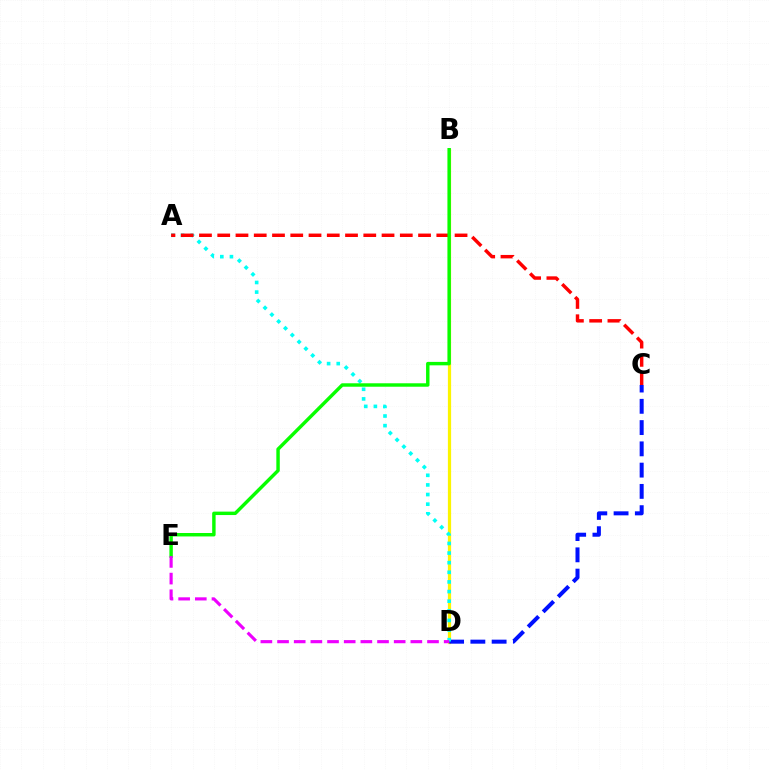{('B', 'D'): [{'color': '#fcf500', 'line_style': 'solid', 'thickness': 2.32}], ('C', 'D'): [{'color': '#0010ff', 'line_style': 'dashed', 'thickness': 2.89}], ('A', 'D'): [{'color': '#00fff6', 'line_style': 'dotted', 'thickness': 2.62}], ('A', 'C'): [{'color': '#ff0000', 'line_style': 'dashed', 'thickness': 2.48}], ('B', 'E'): [{'color': '#08ff00', 'line_style': 'solid', 'thickness': 2.47}], ('D', 'E'): [{'color': '#ee00ff', 'line_style': 'dashed', 'thickness': 2.26}]}